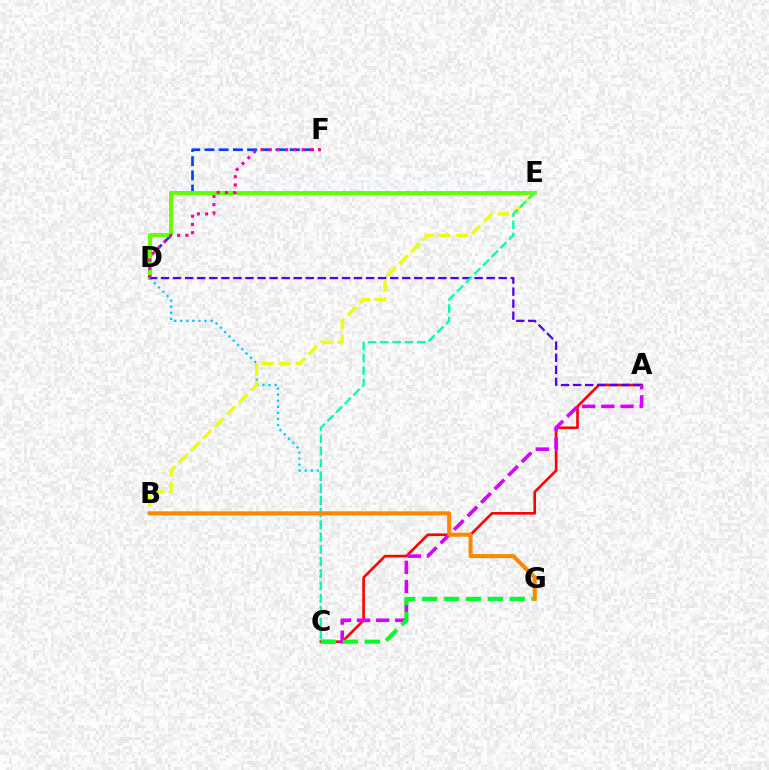{('D', 'F'): [{'color': '#003fff', 'line_style': 'dashed', 'thickness': 1.93}, {'color': '#ff00a0', 'line_style': 'dotted', 'thickness': 2.24}], ('C', 'D'): [{'color': '#00c7ff', 'line_style': 'dotted', 'thickness': 1.65}], ('A', 'C'): [{'color': '#ff0000', 'line_style': 'solid', 'thickness': 1.89}, {'color': '#d600ff', 'line_style': 'dashed', 'thickness': 2.6}], ('D', 'E'): [{'color': '#66ff00', 'line_style': 'solid', 'thickness': 2.8}], ('B', 'E'): [{'color': '#eeff00', 'line_style': 'dashed', 'thickness': 2.31}], ('A', 'D'): [{'color': '#4f00ff', 'line_style': 'dashed', 'thickness': 1.64}], ('C', 'E'): [{'color': '#00ffaf', 'line_style': 'dashed', 'thickness': 1.67}], ('C', 'G'): [{'color': '#00ff27', 'line_style': 'dashed', 'thickness': 2.98}], ('B', 'G'): [{'color': '#ff8800', 'line_style': 'solid', 'thickness': 2.91}]}